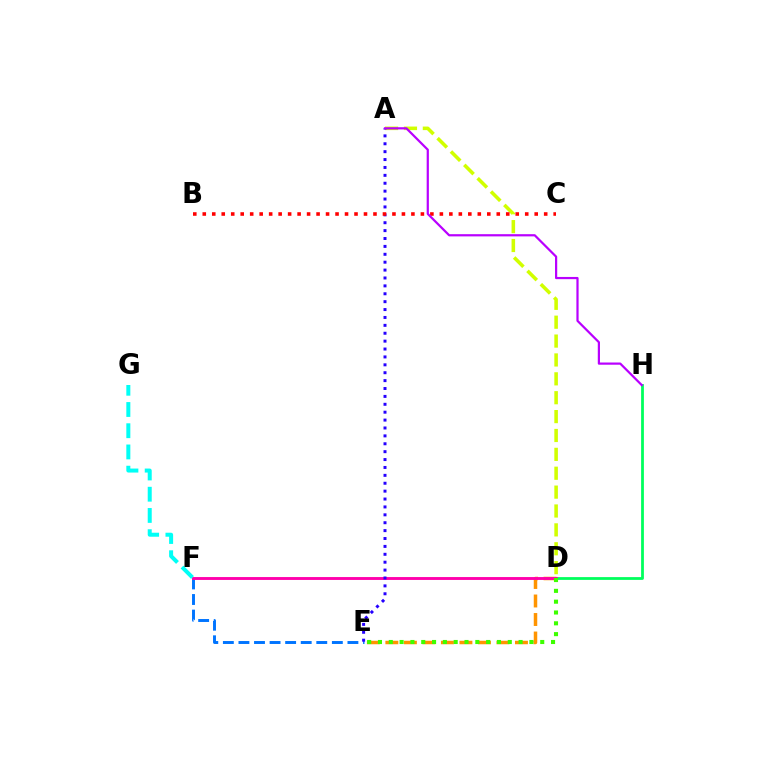{('D', 'H'): [{'color': '#00ff5c', 'line_style': 'solid', 'thickness': 2.0}], ('D', 'E'): [{'color': '#ff9400', 'line_style': 'dashed', 'thickness': 2.52}, {'color': '#3dff00', 'line_style': 'dotted', 'thickness': 2.94}], ('A', 'D'): [{'color': '#d1ff00', 'line_style': 'dashed', 'thickness': 2.56}], ('E', 'F'): [{'color': '#0074ff', 'line_style': 'dashed', 'thickness': 2.12}], ('D', 'F'): [{'color': '#ff00ac', 'line_style': 'solid', 'thickness': 2.08}], ('A', 'E'): [{'color': '#2500ff', 'line_style': 'dotted', 'thickness': 2.15}], ('B', 'C'): [{'color': '#ff0000', 'line_style': 'dotted', 'thickness': 2.58}], ('A', 'H'): [{'color': '#b900ff', 'line_style': 'solid', 'thickness': 1.59}], ('F', 'G'): [{'color': '#00fff6', 'line_style': 'dashed', 'thickness': 2.88}]}